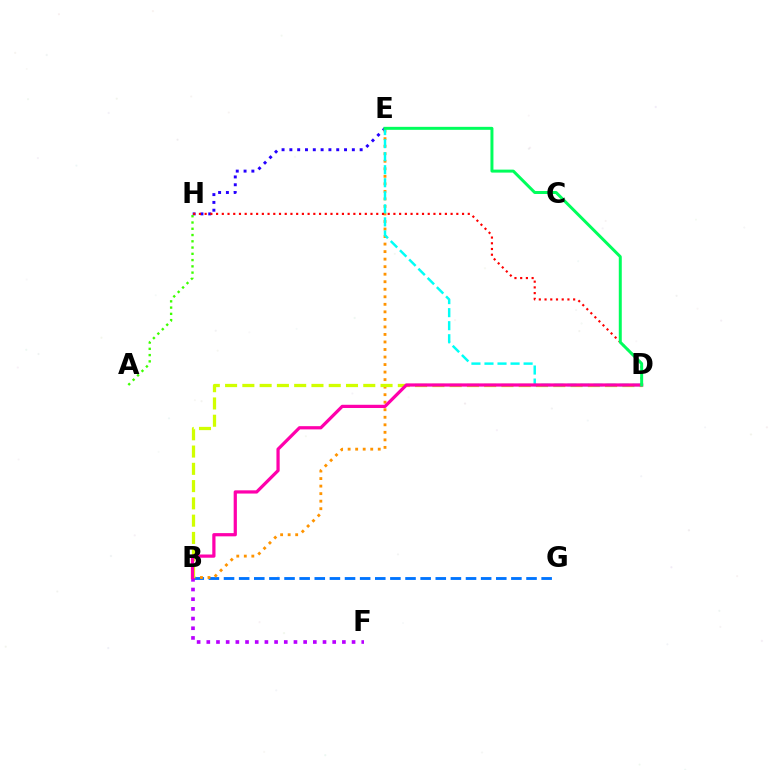{('B', 'G'): [{'color': '#0074ff', 'line_style': 'dashed', 'thickness': 2.05}], ('E', 'H'): [{'color': '#2500ff', 'line_style': 'dotted', 'thickness': 2.12}], ('B', 'E'): [{'color': '#ff9400', 'line_style': 'dotted', 'thickness': 2.05}], ('B', 'D'): [{'color': '#d1ff00', 'line_style': 'dashed', 'thickness': 2.35}, {'color': '#ff00ac', 'line_style': 'solid', 'thickness': 2.32}], ('D', 'E'): [{'color': '#00fff6', 'line_style': 'dashed', 'thickness': 1.77}, {'color': '#00ff5c', 'line_style': 'solid', 'thickness': 2.15}], ('B', 'F'): [{'color': '#b900ff', 'line_style': 'dotted', 'thickness': 2.63}], ('A', 'H'): [{'color': '#3dff00', 'line_style': 'dotted', 'thickness': 1.7}], ('D', 'H'): [{'color': '#ff0000', 'line_style': 'dotted', 'thickness': 1.55}]}